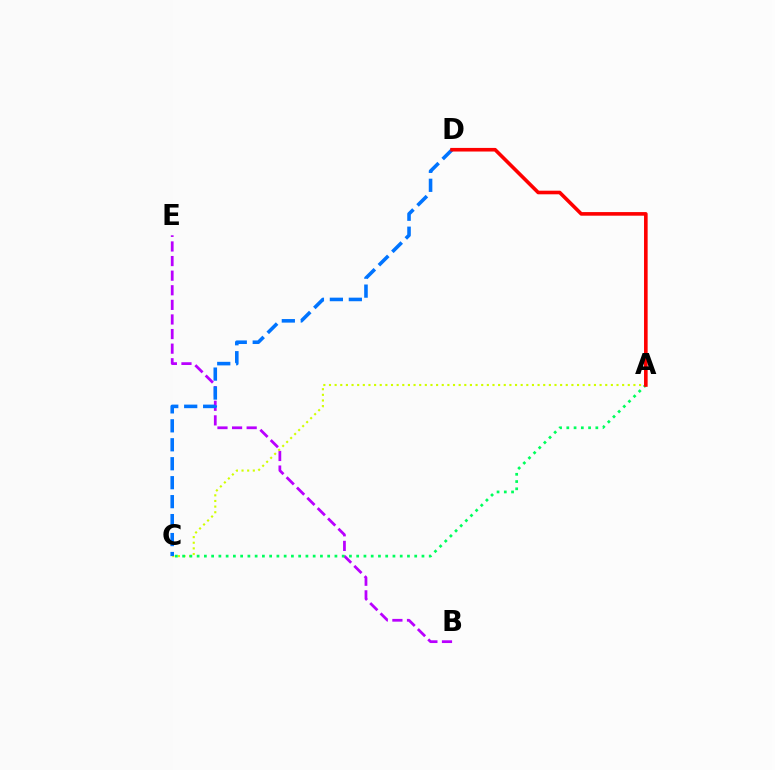{('B', 'E'): [{'color': '#b900ff', 'line_style': 'dashed', 'thickness': 1.98}], ('A', 'C'): [{'color': '#d1ff00', 'line_style': 'dotted', 'thickness': 1.53}, {'color': '#00ff5c', 'line_style': 'dotted', 'thickness': 1.97}], ('C', 'D'): [{'color': '#0074ff', 'line_style': 'dashed', 'thickness': 2.58}], ('A', 'D'): [{'color': '#ff0000', 'line_style': 'solid', 'thickness': 2.6}]}